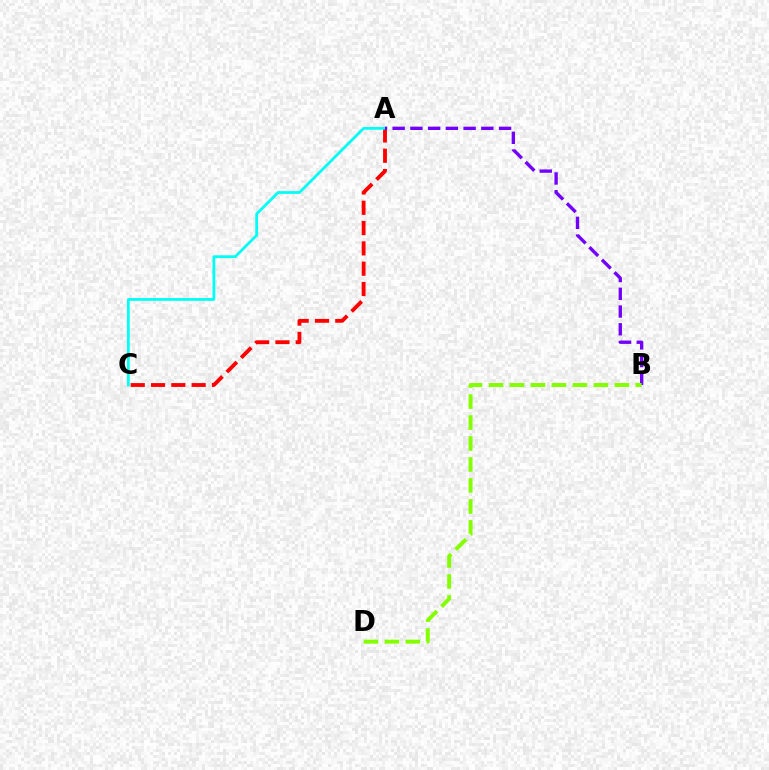{('A', 'C'): [{'color': '#ff0000', 'line_style': 'dashed', 'thickness': 2.76}, {'color': '#00fff6', 'line_style': 'solid', 'thickness': 2.0}], ('A', 'B'): [{'color': '#7200ff', 'line_style': 'dashed', 'thickness': 2.41}], ('B', 'D'): [{'color': '#84ff00', 'line_style': 'dashed', 'thickness': 2.85}]}